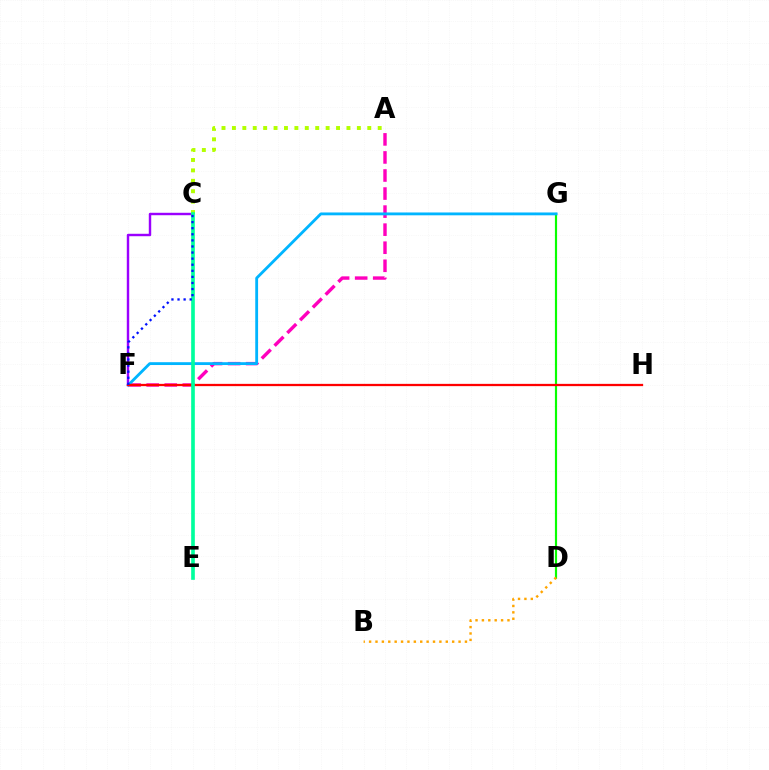{('C', 'F'): [{'color': '#9b00ff', 'line_style': 'solid', 'thickness': 1.75}, {'color': '#0010ff', 'line_style': 'dotted', 'thickness': 1.65}], ('A', 'F'): [{'color': '#ff00bd', 'line_style': 'dashed', 'thickness': 2.45}], ('D', 'G'): [{'color': '#08ff00', 'line_style': 'solid', 'thickness': 1.57}], ('F', 'G'): [{'color': '#00b5ff', 'line_style': 'solid', 'thickness': 2.04}], ('A', 'C'): [{'color': '#b3ff00', 'line_style': 'dotted', 'thickness': 2.83}], ('B', 'D'): [{'color': '#ffa500', 'line_style': 'dotted', 'thickness': 1.74}], ('F', 'H'): [{'color': '#ff0000', 'line_style': 'solid', 'thickness': 1.64}], ('C', 'E'): [{'color': '#00ff9d', 'line_style': 'solid', 'thickness': 2.63}]}